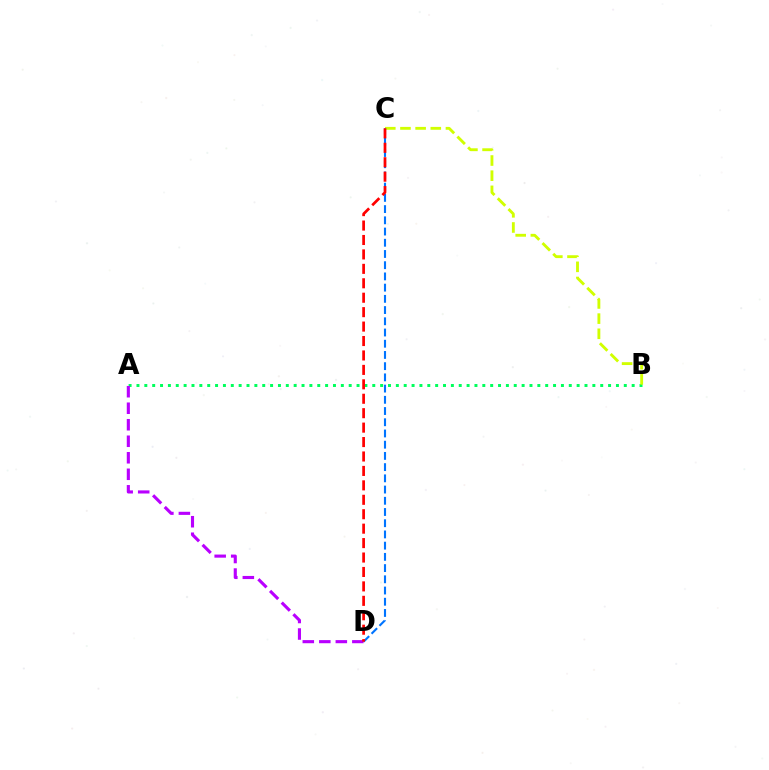{('A', 'B'): [{'color': '#00ff5c', 'line_style': 'dotted', 'thickness': 2.14}], ('A', 'D'): [{'color': '#b900ff', 'line_style': 'dashed', 'thickness': 2.24}], ('B', 'C'): [{'color': '#d1ff00', 'line_style': 'dashed', 'thickness': 2.06}], ('C', 'D'): [{'color': '#0074ff', 'line_style': 'dashed', 'thickness': 1.52}, {'color': '#ff0000', 'line_style': 'dashed', 'thickness': 1.96}]}